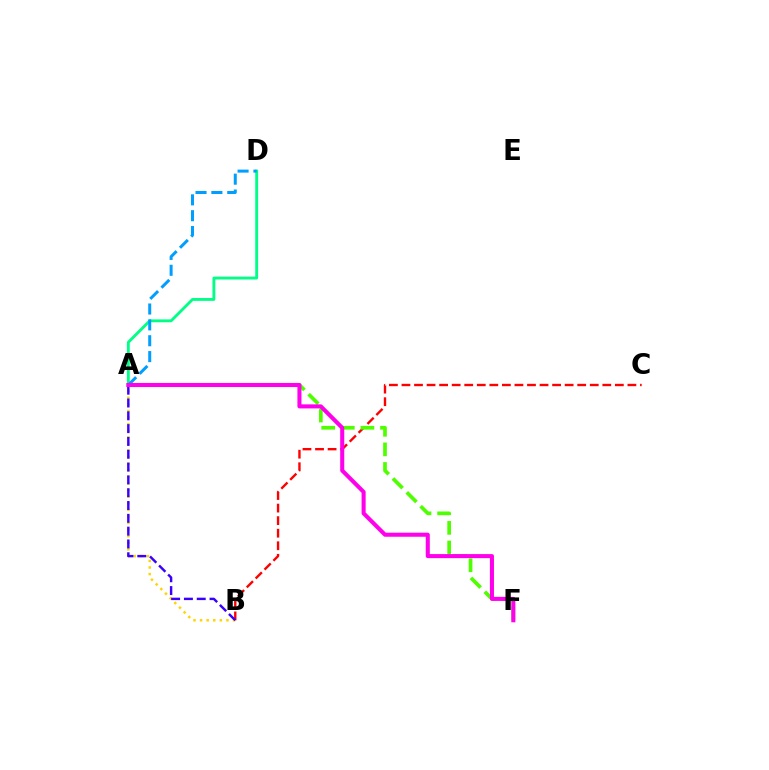{('B', 'C'): [{'color': '#ff0000', 'line_style': 'dashed', 'thickness': 1.71}], ('A', 'F'): [{'color': '#4fff00', 'line_style': 'dashed', 'thickness': 2.66}, {'color': '#ff00ed', 'line_style': 'solid', 'thickness': 2.92}], ('A', 'B'): [{'color': '#ffd500', 'line_style': 'dotted', 'thickness': 1.79}, {'color': '#3700ff', 'line_style': 'dashed', 'thickness': 1.74}], ('A', 'D'): [{'color': '#00ff86', 'line_style': 'solid', 'thickness': 2.06}, {'color': '#009eff', 'line_style': 'dashed', 'thickness': 2.15}]}